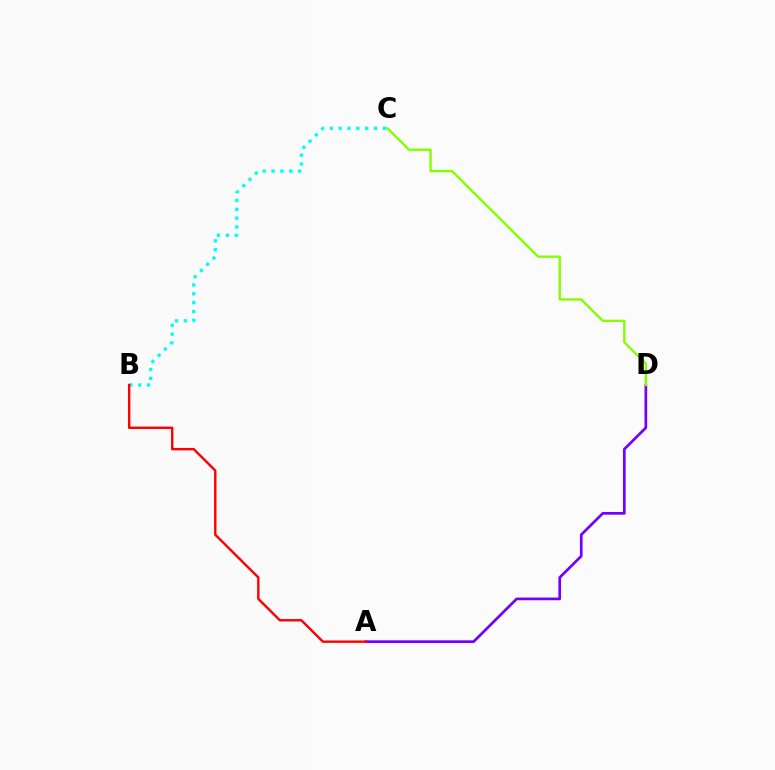{('A', 'D'): [{'color': '#7200ff', 'line_style': 'solid', 'thickness': 1.94}], ('B', 'C'): [{'color': '#00fff6', 'line_style': 'dotted', 'thickness': 2.4}], ('A', 'B'): [{'color': '#ff0000', 'line_style': 'solid', 'thickness': 1.73}], ('C', 'D'): [{'color': '#84ff00', 'line_style': 'solid', 'thickness': 1.71}]}